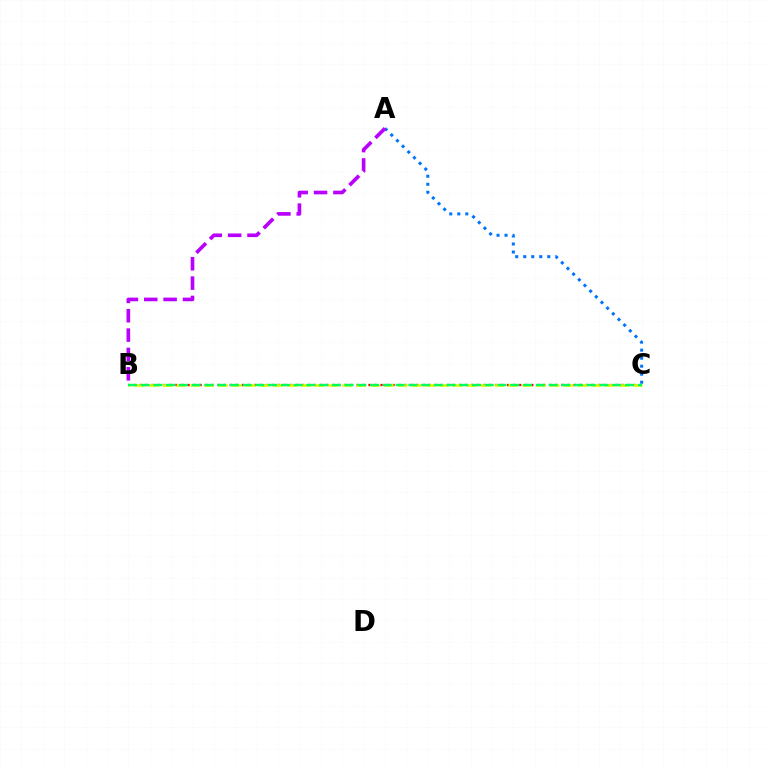{('B', 'C'): [{'color': '#ff0000', 'line_style': 'dotted', 'thickness': 1.64}, {'color': '#d1ff00', 'line_style': 'dashed', 'thickness': 1.88}, {'color': '#00ff5c', 'line_style': 'dashed', 'thickness': 1.73}], ('A', 'C'): [{'color': '#0074ff', 'line_style': 'dotted', 'thickness': 2.18}], ('A', 'B'): [{'color': '#b900ff', 'line_style': 'dashed', 'thickness': 2.63}]}